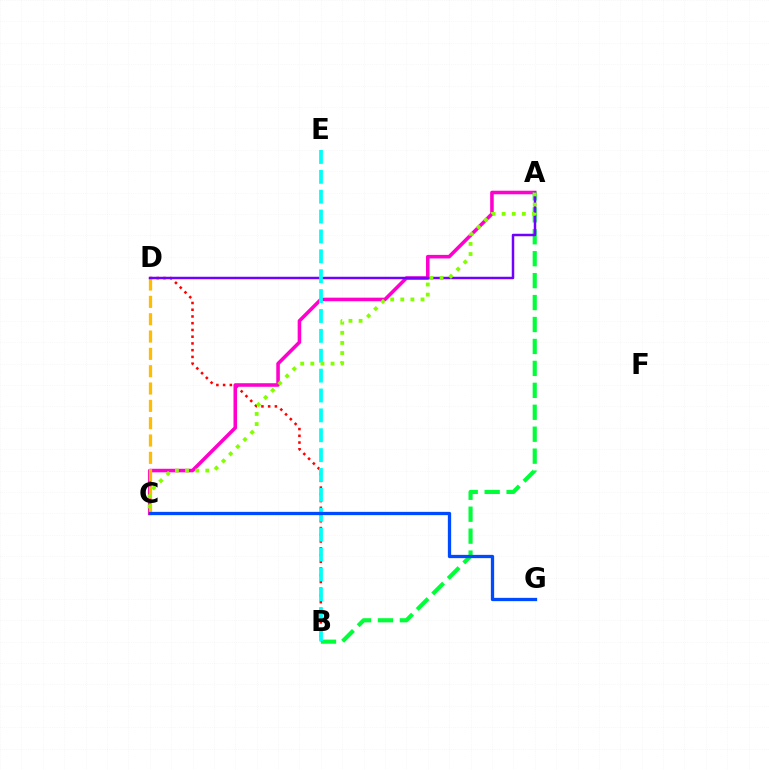{('B', 'D'): [{'color': '#ff0000', 'line_style': 'dotted', 'thickness': 1.83}], ('A', 'C'): [{'color': '#ff00cf', 'line_style': 'solid', 'thickness': 2.56}, {'color': '#84ff00', 'line_style': 'dotted', 'thickness': 2.75}], ('C', 'D'): [{'color': '#ffbd00', 'line_style': 'dashed', 'thickness': 2.35}], ('A', 'B'): [{'color': '#00ff39', 'line_style': 'dashed', 'thickness': 2.98}], ('A', 'D'): [{'color': '#7200ff', 'line_style': 'solid', 'thickness': 1.8}], ('B', 'E'): [{'color': '#00fff6', 'line_style': 'dashed', 'thickness': 2.7}], ('C', 'G'): [{'color': '#004bff', 'line_style': 'solid', 'thickness': 2.36}]}